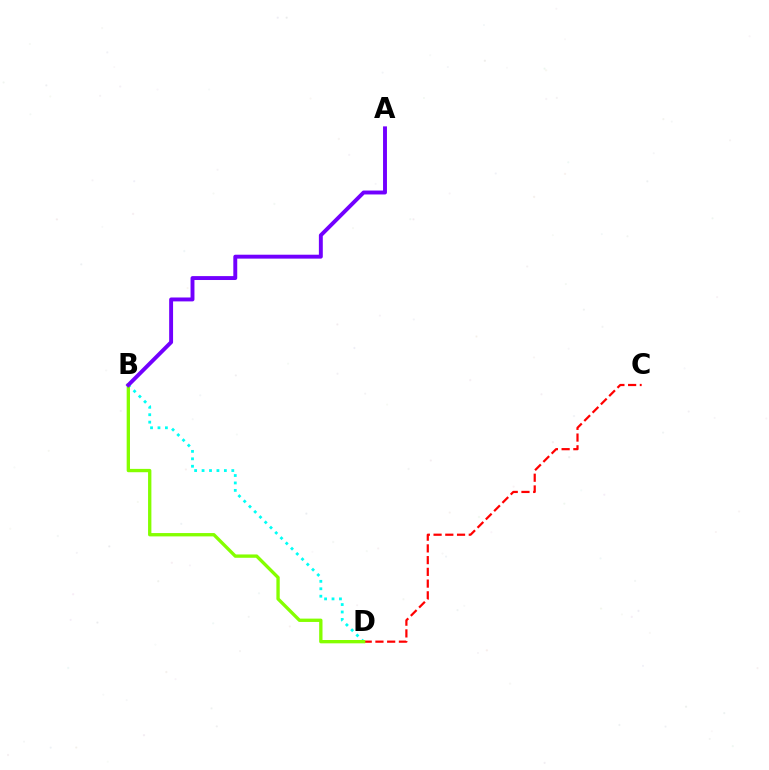{('B', 'D'): [{'color': '#00fff6', 'line_style': 'dotted', 'thickness': 2.02}, {'color': '#84ff00', 'line_style': 'solid', 'thickness': 2.4}], ('C', 'D'): [{'color': '#ff0000', 'line_style': 'dashed', 'thickness': 1.59}], ('A', 'B'): [{'color': '#7200ff', 'line_style': 'solid', 'thickness': 2.82}]}